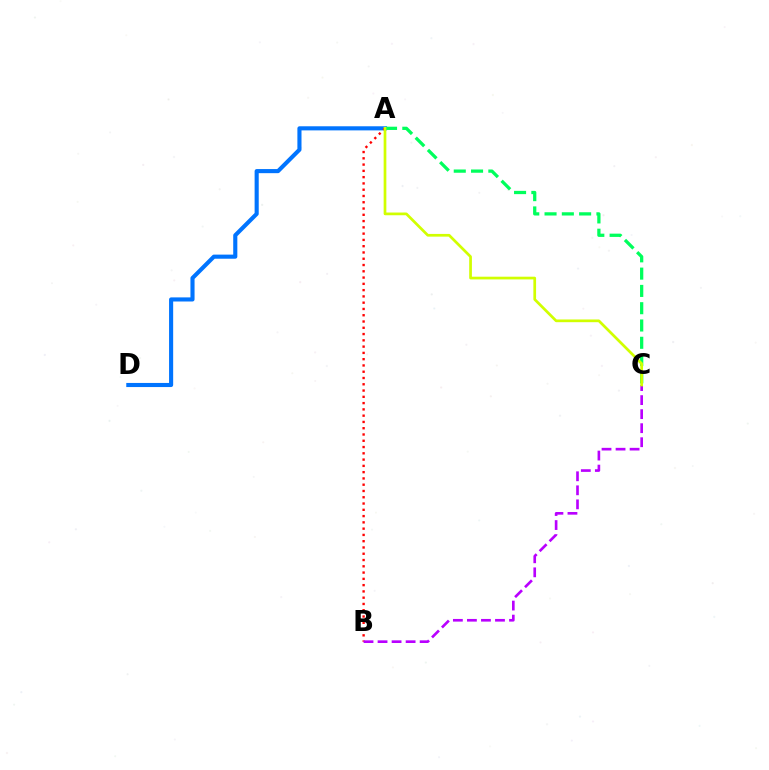{('A', 'D'): [{'color': '#0074ff', 'line_style': 'solid', 'thickness': 2.96}], ('A', 'B'): [{'color': '#ff0000', 'line_style': 'dotted', 'thickness': 1.71}], ('B', 'C'): [{'color': '#b900ff', 'line_style': 'dashed', 'thickness': 1.91}], ('A', 'C'): [{'color': '#00ff5c', 'line_style': 'dashed', 'thickness': 2.35}, {'color': '#d1ff00', 'line_style': 'solid', 'thickness': 1.95}]}